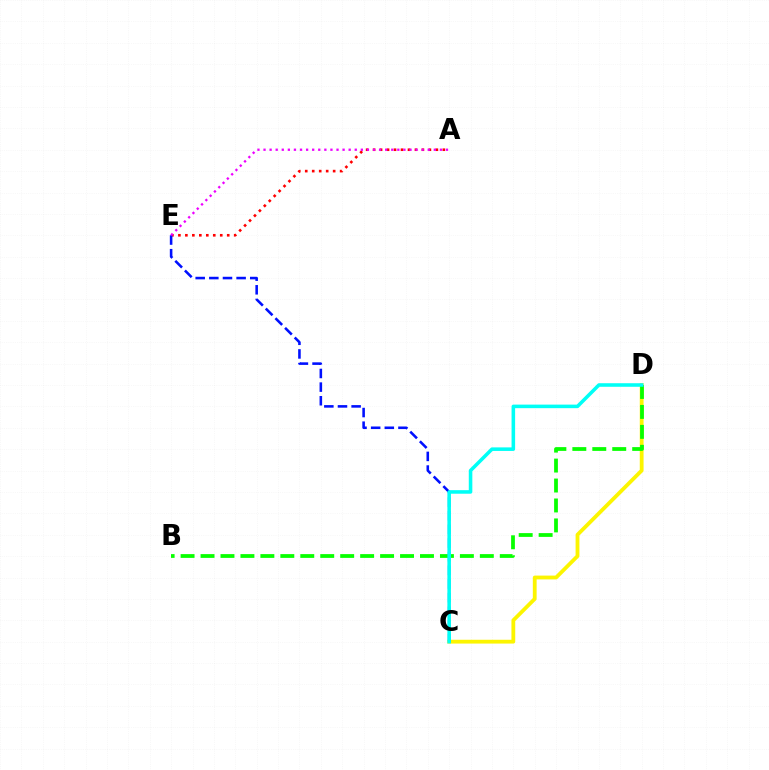{('A', 'E'): [{'color': '#ff0000', 'line_style': 'dotted', 'thickness': 1.89}, {'color': '#ee00ff', 'line_style': 'dotted', 'thickness': 1.65}], ('C', 'D'): [{'color': '#fcf500', 'line_style': 'solid', 'thickness': 2.74}, {'color': '#00fff6', 'line_style': 'solid', 'thickness': 2.56}], ('C', 'E'): [{'color': '#0010ff', 'line_style': 'dashed', 'thickness': 1.85}], ('B', 'D'): [{'color': '#08ff00', 'line_style': 'dashed', 'thickness': 2.71}]}